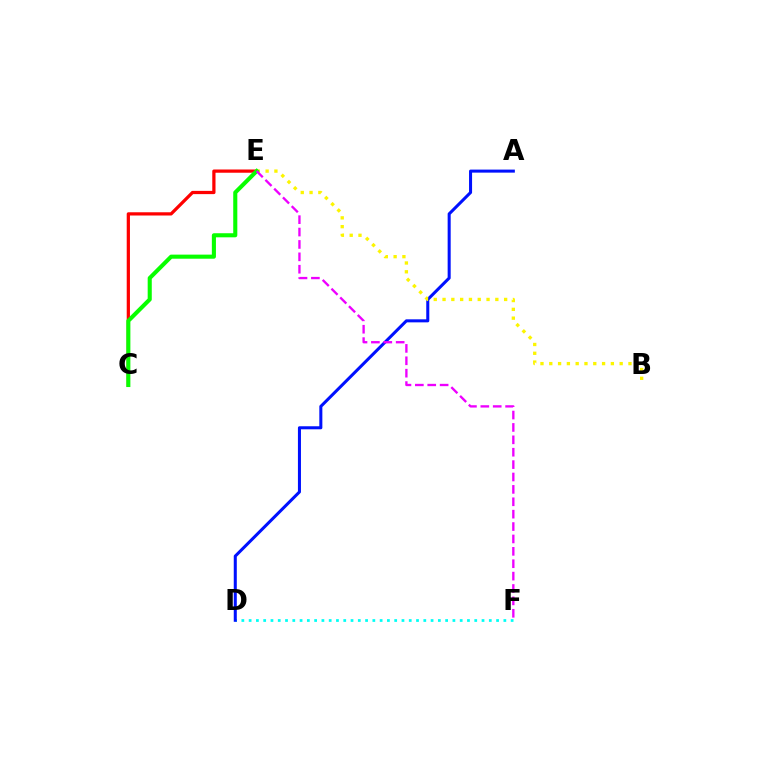{('C', 'E'): [{'color': '#ff0000', 'line_style': 'solid', 'thickness': 2.33}, {'color': '#08ff00', 'line_style': 'solid', 'thickness': 2.94}], ('D', 'F'): [{'color': '#00fff6', 'line_style': 'dotted', 'thickness': 1.98}], ('A', 'D'): [{'color': '#0010ff', 'line_style': 'solid', 'thickness': 2.19}], ('B', 'E'): [{'color': '#fcf500', 'line_style': 'dotted', 'thickness': 2.39}], ('E', 'F'): [{'color': '#ee00ff', 'line_style': 'dashed', 'thickness': 1.68}]}